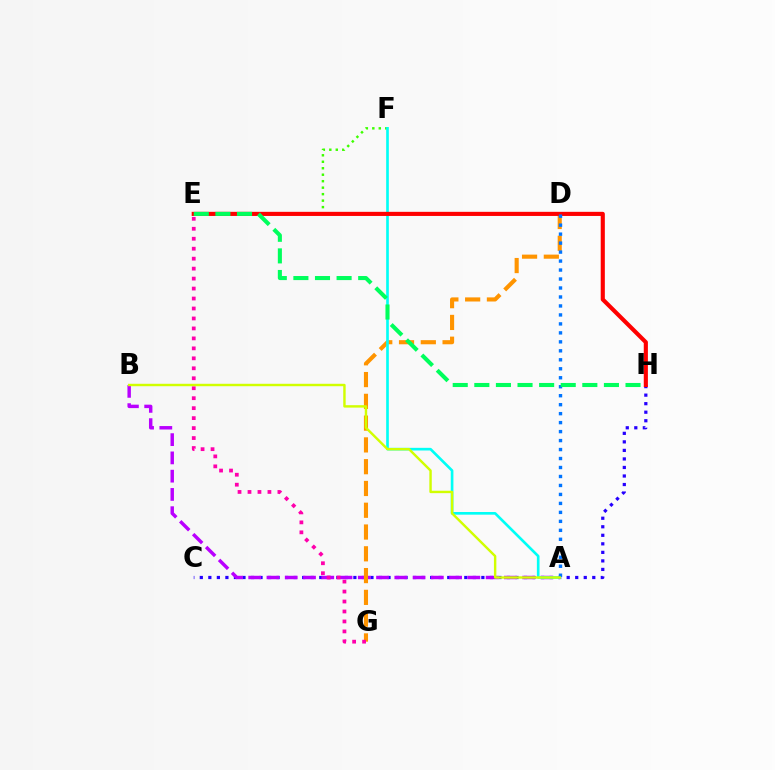{('E', 'F'): [{'color': '#3dff00', 'line_style': 'dotted', 'thickness': 1.76}], ('C', 'H'): [{'color': '#2500ff', 'line_style': 'dotted', 'thickness': 2.32}], ('A', 'B'): [{'color': '#b900ff', 'line_style': 'dashed', 'thickness': 2.48}, {'color': '#d1ff00', 'line_style': 'solid', 'thickness': 1.74}], ('D', 'G'): [{'color': '#ff9400', 'line_style': 'dashed', 'thickness': 2.96}], ('A', 'F'): [{'color': '#00fff6', 'line_style': 'solid', 'thickness': 1.91}], ('E', 'H'): [{'color': '#ff0000', 'line_style': 'solid', 'thickness': 2.97}, {'color': '#00ff5c', 'line_style': 'dashed', 'thickness': 2.93}], ('A', 'D'): [{'color': '#0074ff', 'line_style': 'dotted', 'thickness': 2.44}], ('E', 'G'): [{'color': '#ff00ac', 'line_style': 'dotted', 'thickness': 2.71}]}